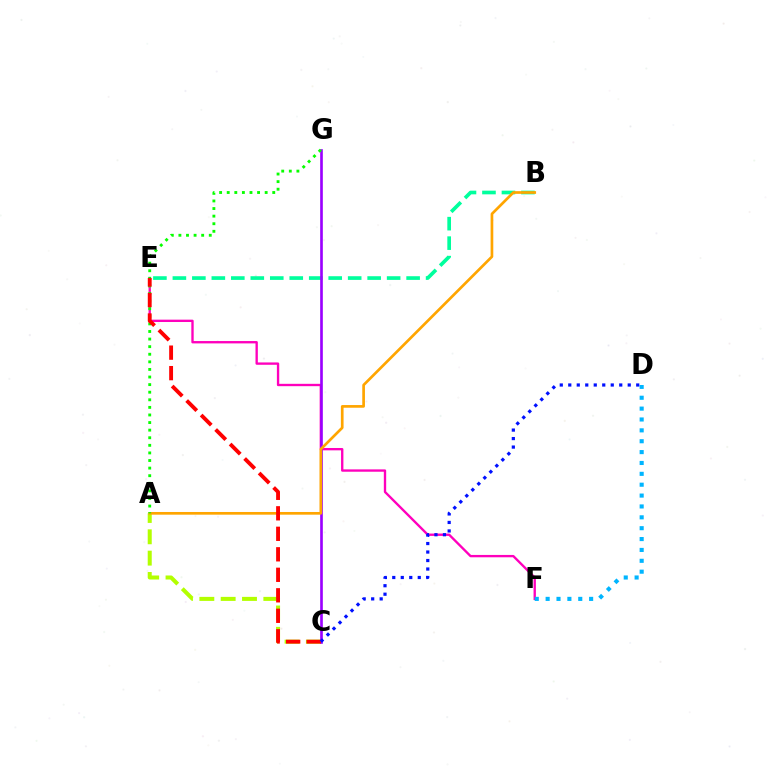{('B', 'E'): [{'color': '#00ff9d', 'line_style': 'dashed', 'thickness': 2.65}], ('E', 'F'): [{'color': '#ff00bd', 'line_style': 'solid', 'thickness': 1.69}], ('A', 'C'): [{'color': '#b3ff00', 'line_style': 'dashed', 'thickness': 2.9}], ('D', 'F'): [{'color': '#00b5ff', 'line_style': 'dotted', 'thickness': 2.95}], ('C', 'G'): [{'color': '#9b00ff', 'line_style': 'solid', 'thickness': 1.91}], ('A', 'B'): [{'color': '#ffa500', 'line_style': 'solid', 'thickness': 1.93}], ('A', 'G'): [{'color': '#08ff00', 'line_style': 'dotted', 'thickness': 2.06}], ('C', 'E'): [{'color': '#ff0000', 'line_style': 'dashed', 'thickness': 2.78}], ('C', 'D'): [{'color': '#0010ff', 'line_style': 'dotted', 'thickness': 2.31}]}